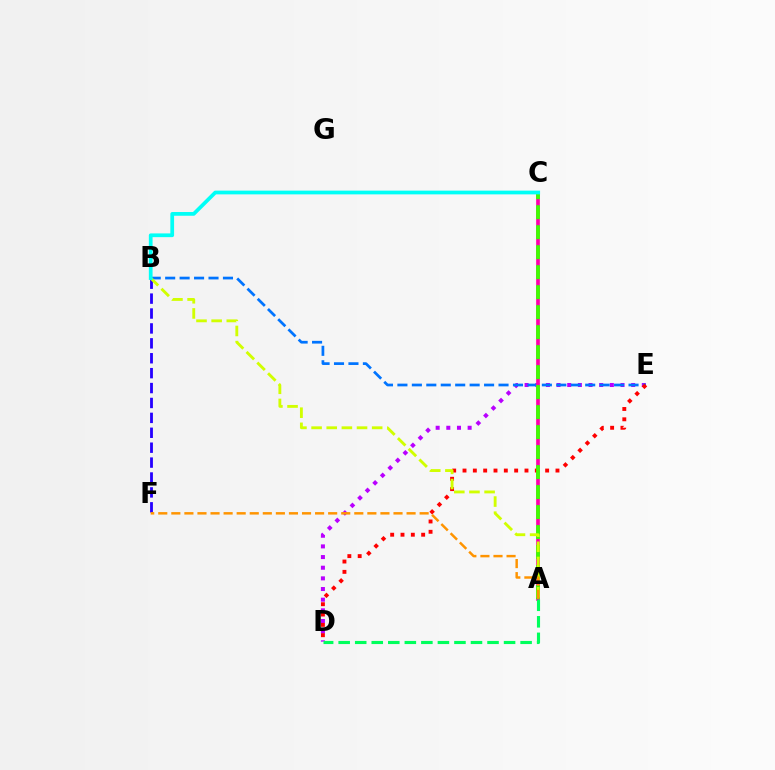{('D', 'E'): [{'color': '#b900ff', 'line_style': 'dotted', 'thickness': 2.9}, {'color': '#ff0000', 'line_style': 'dotted', 'thickness': 2.81}], ('B', 'F'): [{'color': '#2500ff', 'line_style': 'dashed', 'thickness': 2.03}], ('B', 'E'): [{'color': '#0074ff', 'line_style': 'dashed', 'thickness': 1.96}], ('A', 'C'): [{'color': '#ff00ac', 'line_style': 'solid', 'thickness': 2.65}, {'color': '#3dff00', 'line_style': 'dashed', 'thickness': 2.72}], ('A', 'D'): [{'color': '#00ff5c', 'line_style': 'dashed', 'thickness': 2.25}], ('A', 'B'): [{'color': '#d1ff00', 'line_style': 'dashed', 'thickness': 2.06}], ('A', 'F'): [{'color': '#ff9400', 'line_style': 'dashed', 'thickness': 1.78}], ('B', 'C'): [{'color': '#00fff6', 'line_style': 'solid', 'thickness': 2.69}]}